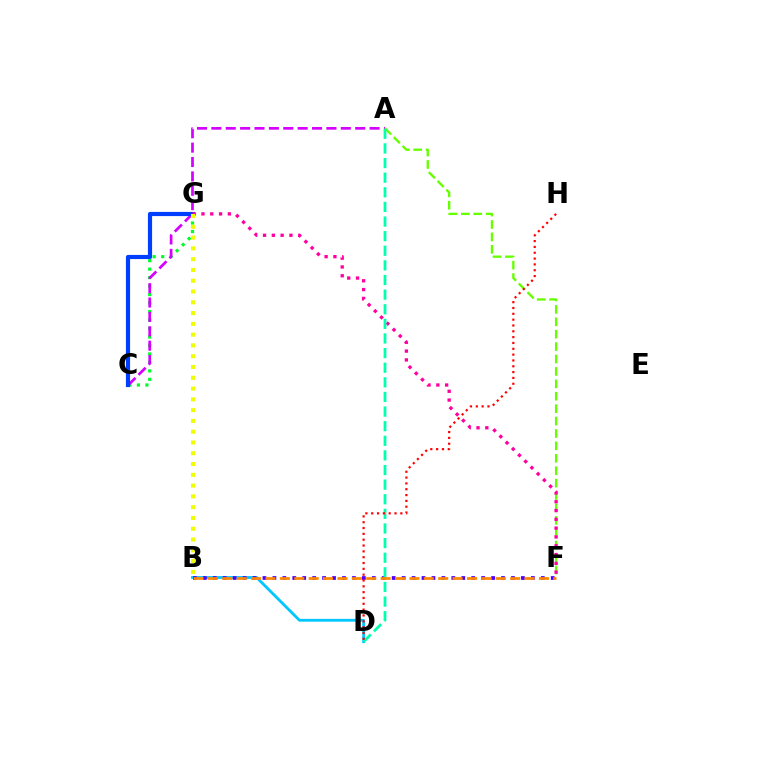{('B', 'D'): [{'color': '#00c7ff', 'line_style': 'solid', 'thickness': 2.03}], ('B', 'F'): [{'color': '#4f00ff', 'line_style': 'dotted', 'thickness': 2.7}, {'color': '#ff8800', 'line_style': 'dashed', 'thickness': 1.96}], ('C', 'G'): [{'color': '#00ff27', 'line_style': 'dotted', 'thickness': 2.3}, {'color': '#003fff', 'line_style': 'solid', 'thickness': 3.0}], ('A', 'C'): [{'color': '#d600ff', 'line_style': 'dashed', 'thickness': 1.95}], ('A', 'F'): [{'color': '#66ff00', 'line_style': 'dashed', 'thickness': 1.69}], ('F', 'G'): [{'color': '#ff00a0', 'line_style': 'dotted', 'thickness': 2.39}], ('A', 'D'): [{'color': '#00ffaf', 'line_style': 'dashed', 'thickness': 1.99}], ('D', 'H'): [{'color': '#ff0000', 'line_style': 'dotted', 'thickness': 1.58}], ('B', 'G'): [{'color': '#eeff00', 'line_style': 'dotted', 'thickness': 2.93}]}